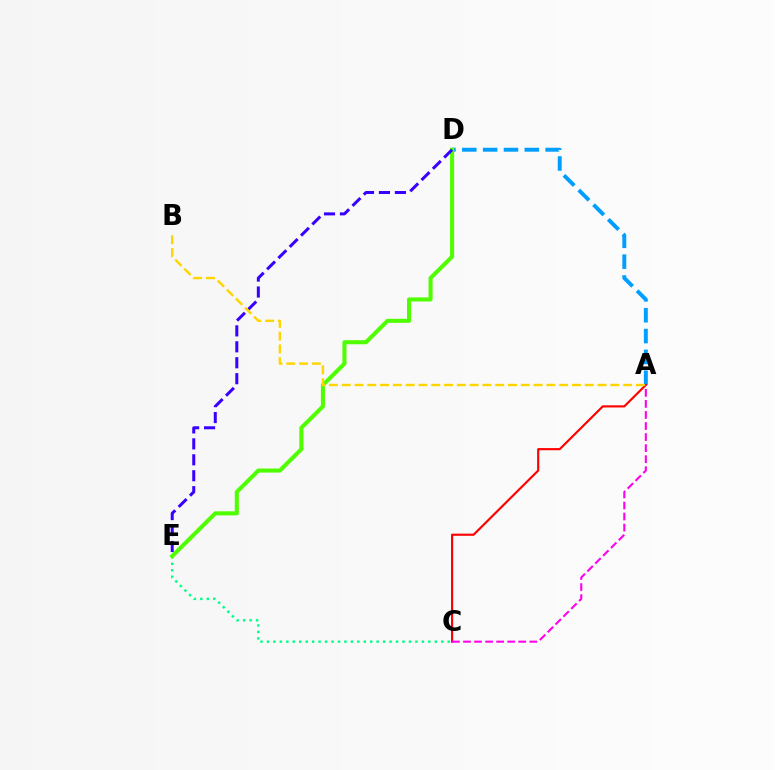{('C', 'E'): [{'color': '#00ff86', 'line_style': 'dotted', 'thickness': 1.75}], ('A', 'D'): [{'color': '#009eff', 'line_style': 'dashed', 'thickness': 2.83}], ('A', 'C'): [{'color': '#ff0000', 'line_style': 'solid', 'thickness': 1.55}, {'color': '#ff00ed', 'line_style': 'dashed', 'thickness': 1.5}], ('D', 'E'): [{'color': '#4fff00', 'line_style': 'solid', 'thickness': 2.93}, {'color': '#3700ff', 'line_style': 'dashed', 'thickness': 2.17}], ('A', 'B'): [{'color': '#ffd500', 'line_style': 'dashed', 'thickness': 1.74}]}